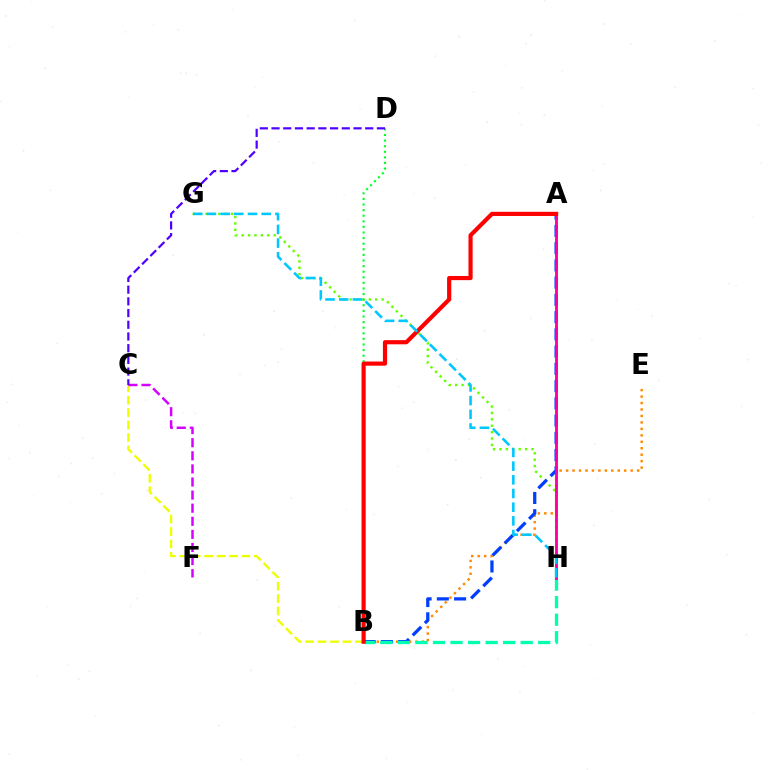{('B', 'C'): [{'color': '#eeff00', 'line_style': 'dashed', 'thickness': 1.69}], ('B', 'E'): [{'color': '#ff8800', 'line_style': 'dotted', 'thickness': 1.75}], ('G', 'H'): [{'color': '#66ff00', 'line_style': 'dotted', 'thickness': 1.74}, {'color': '#00c7ff', 'line_style': 'dashed', 'thickness': 1.86}], ('A', 'B'): [{'color': '#003fff', 'line_style': 'dashed', 'thickness': 2.34}, {'color': '#ff0000', 'line_style': 'solid', 'thickness': 3.0}], ('B', 'H'): [{'color': '#00ffaf', 'line_style': 'dashed', 'thickness': 2.38}], ('A', 'H'): [{'color': '#ff00a0', 'line_style': 'solid', 'thickness': 2.05}], ('B', 'D'): [{'color': '#00ff27', 'line_style': 'dotted', 'thickness': 1.52}], ('C', 'F'): [{'color': '#d600ff', 'line_style': 'dashed', 'thickness': 1.78}], ('C', 'D'): [{'color': '#4f00ff', 'line_style': 'dashed', 'thickness': 1.59}]}